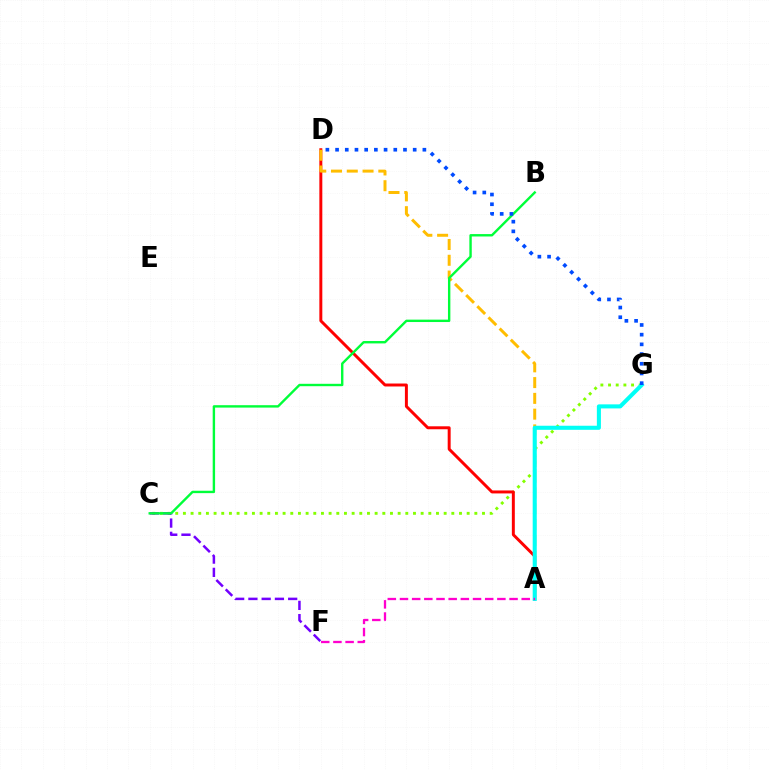{('C', 'G'): [{'color': '#84ff00', 'line_style': 'dotted', 'thickness': 2.08}], ('A', 'D'): [{'color': '#ff0000', 'line_style': 'solid', 'thickness': 2.13}, {'color': '#ffbd00', 'line_style': 'dashed', 'thickness': 2.14}], ('C', 'F'): [{'color': '#7200ff', 'line_style': 'dashed', 'thickness': 1.8}], ('A', 'G'): [{'color': '#00fff6', 'line_style': 'solid', 'thickness': 2.92}], ('B', 'C'): [{'color': '#00ff39', 'line_style': 'solid', 'thickness': 1.72}], ('A', 'F'): [{'color': '#ff00cf', 'line_style': 'dashed', 'thickness': 1.65}], ('D', 'G'): [{'color': '#004bff', 'line_style': 'dotted', 'thickness': 2.64}]}